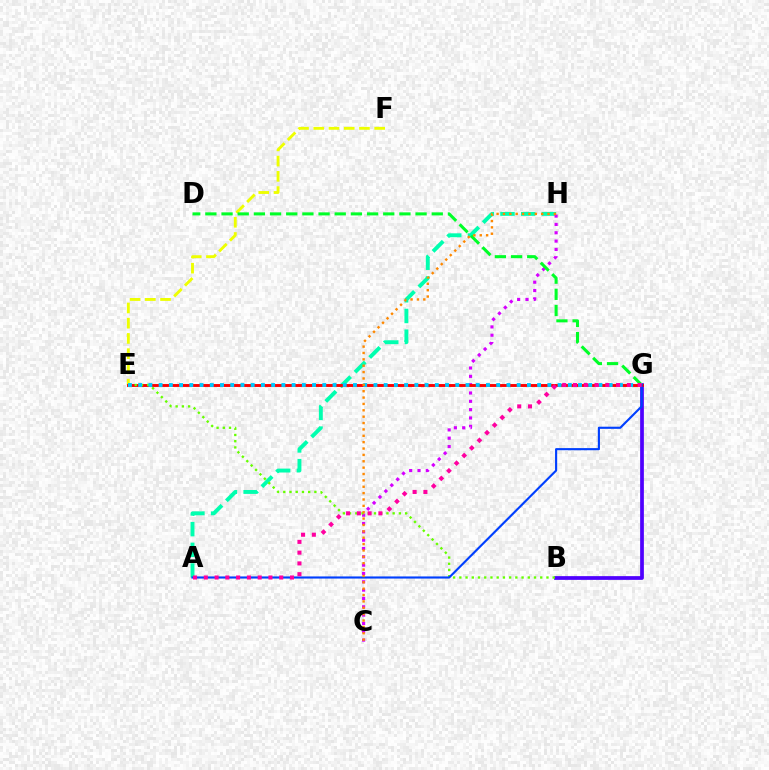{('E', 'F'): [{'color': '#eeff00', 'line_style': 'dashed', 'thickness': 2.07}], ('A', 'H'): [{'color': '#00ffaf', 'line_style': 'dashed', 'thickness': 2.81}], ('B', 'G'): [{'color': '#4f00ff', 'line_style': 'solid', 'thickness': 2.69}], ('C', 'H'): [{'color': '#d600ff', 'line_style': 'dotted', 'thickness': 2.26}, {'color': '#ff8800', 'line_style': 'dotted', 'thickness': 1.73}], ('E', 'G'): [{'color': '#ff0000', 'line_style': 'solid', 'thickness': 2.09}, {'color': '#00c7ff', 'line_style': 'dotted', 'thickness': 2.78}], ('D', 'G'): [{'color': '#00ff27', 'line_style': 'dashed', 'thickness': 2.2}], ('B', 'E'): [{'color': '#66ff00', 'line_style': 'dotted', 'thickness': 1.69}], ('A', 'G'): [{'color': '#003fff', 'line_style': 'solid', 'thickness': 1.54}, {'color': '#ff00a0', 'line_style': 'dotted', 'thickness': 2.93}]}